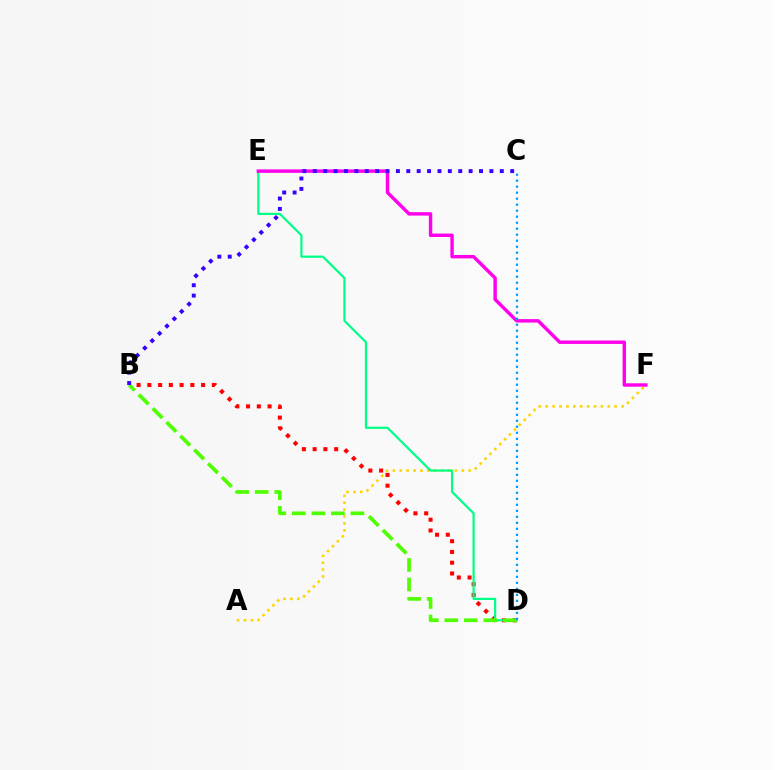{('A', 'F'): [{'color': '#ffd500', 'line_style': 'dotted', 'thickness': 1.87}], ('B', 'D'): [{'color': '#ff0000', 'line_style': 'dotted', 'thickness': 2.92}, {'color': '#4fff00', 'line_style': 'dashed', 'thickness': 2.65}], ('D', 'E'): [{'color': '#00ff86', 'line_style': 'solid', 'thickness': 1.59}], ('E', 'F'): [{'color': '#ff00ed', 'line_style': 'solid', 'thickness': 2.47}], ('B', 'C'): [{'color': '#3700ff', 'line_style': 'dotted', 'thickness': 2.82}], ('C', 'D'): [{'color': '#009eff', 'line_style': 'dotted', 'thickness': 1.63}]}